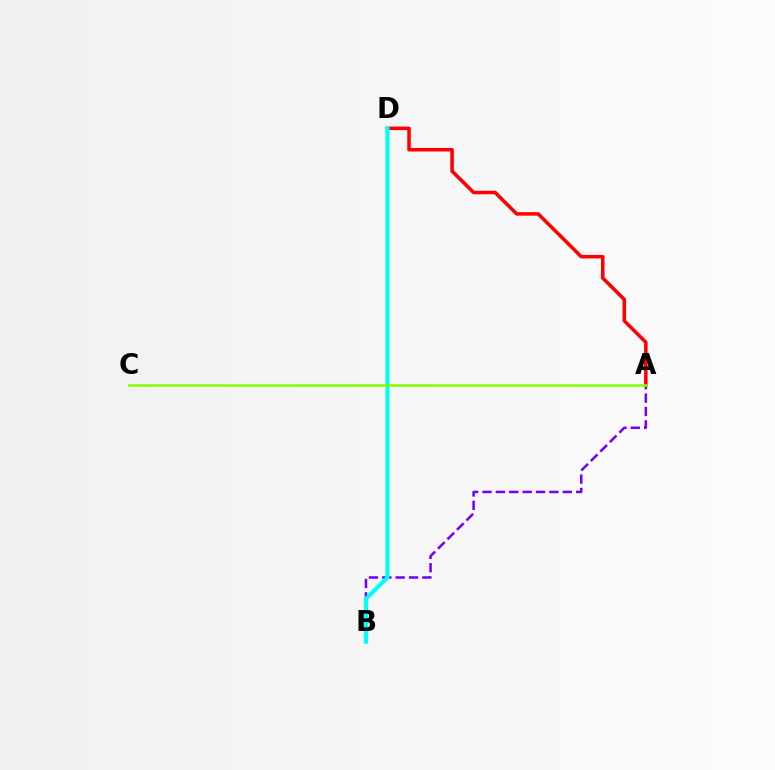{('A', 'D'): [{'color': '#ff0000', 'line_style': 'solid', 'thickness': 2.54}], ('A', 'B'): [{'color': '#7200ff', 'line_style': 'dashed', 'thickness': 1.82}], ('B', 'D'): [{'color': '#00fff6', 'line_style': 'solid', 'thickness': 2.96}], ('A', 'C'): [{'color': '#84ff00', 'line_style': 'solid', 'thickness': 1.83}]}